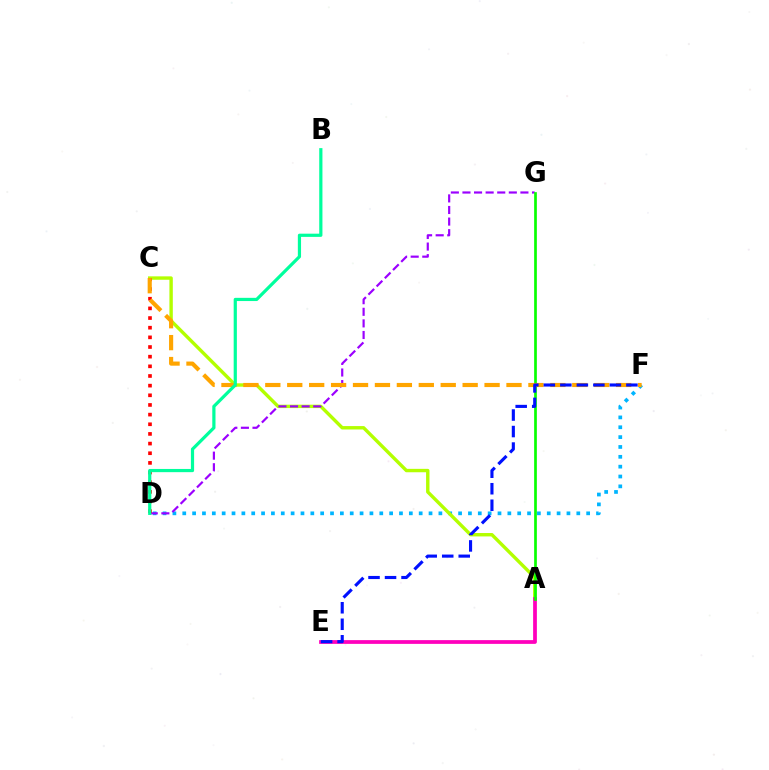{('D', 'F'): [{'color': '#00b5ff', 'line_style': 'dotted', 'thickness': 2.68}], ('A', 'C'): [{'color': '#b3ff00', 'line_style': 'solid', 'thickness': 2.45}], ('D', 'G'): [{'color': '#9b00ff', 'line_style': 'dashed', 'thickness': 1.57}], ('A', 'E'): [{'color': '#ff00bd', 'line_style': 'solid', 'thickness': 2.7}], ('A', 'G'): [{'color': '#08ff00', 'line_style': 'solid', 'thickness': 1.94}], ('C', 'D'): [{'color': '#ff0000', 'line_style': 'dotted', 'thickness': 2.62}], ('C', 'F'): [{'color': '#ffa500', 'line_style': 'dashed', 'thickness': 2.98}], ('B', 'D'): [{'color': '#00ff9d', 'line_style': 'solid', 'thickness': 2.31}], ('E', 'F'): [{'color': '#0010ff', 'line_style': 'dashed', 'thickness': 2.24}]}